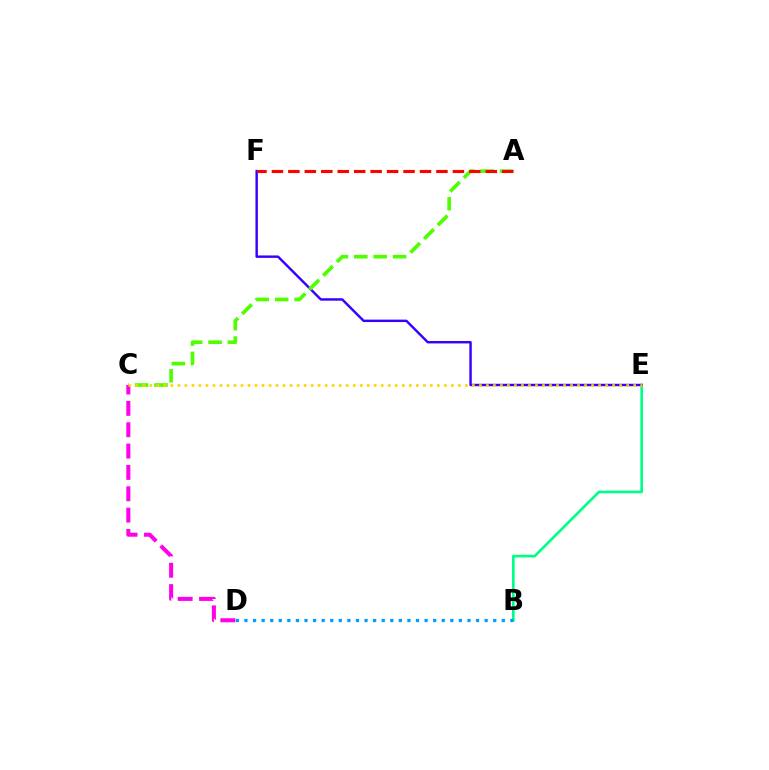{('B', 'E'): [{'color': '#00ff86', 'line_style': 'solid', 'thickness': 1.91}], ('E', 'F'): [{'color': '#3700ff', 'line_style': 'solid', 'thickness': 1.75}], ('A', 'C'): [{'color': '#4fff00', 'line_style': 'dashed', 'thickness': 2.63}], ('A', 'F'): [{'color': '#ff0000', 'line_style': 'dashed', 'thickness': 2.23}], ('C', 'D'): [{'color': '#ff00ed', 'line_style': 'dashed', 'thickness': 2.9}], ('C', 'E'): [{'color': '#ffd500', 'line_style': 'dotted', 'thickness': 1.9}], ('B', 'D'): [{'color': '#009eff', 'line_style': 'dotted', 'thickness': 2.33}]}